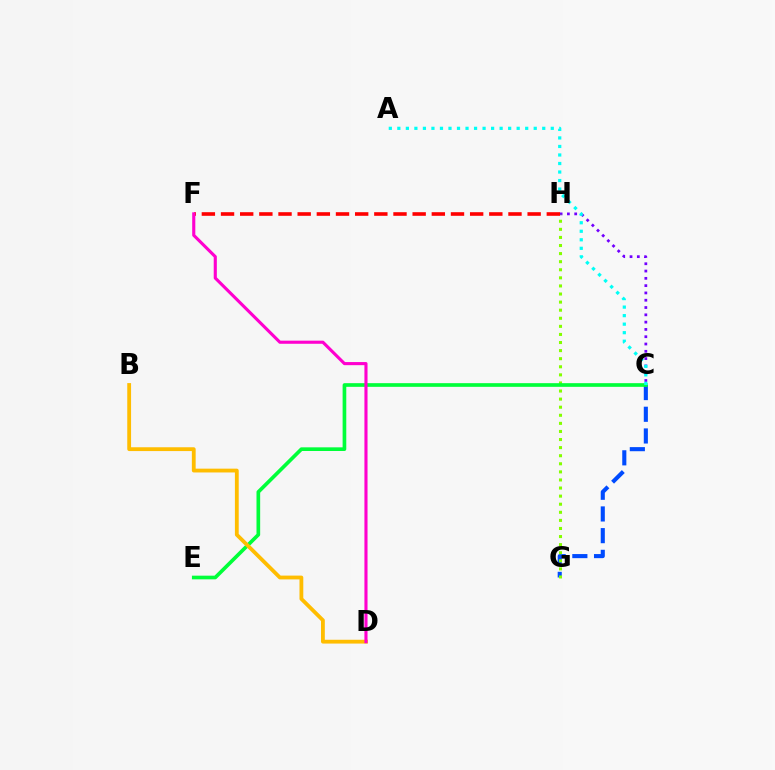{('C', 'G'): [{'color': '#004bff', 'line_style': 'dashed', 'thickness': 2.95}], ('C', 'H'): [{'color': '#7200ff', 'line_style': 'dotted', 'thickness': 1.98}], ('G', 'H'): [{'color': '#84ff00', 'line_style': 'dotted', 'thickness': 2.2}], ('C', 'E'): [{'color': '#00ff39', 'line_style': 'solid', 'thickness': 2.64}], ('A', 'C'): [{'color': '#00fff6', 'line_style': 'dotted', 'thickness': 2.32}], ('B', 'D'): [{'color': '#ffbd00', 'line_style': 'solid', 'thickness': 2.74}], ('F', 'H'): [{'color': '#ff0000', 'line_style': 'dashed', 'thickness': 2.6}], ('D', 'F'): [{'color': '#ff00cf', 'line_style': 'solid', 'thickness': 2.24}]}